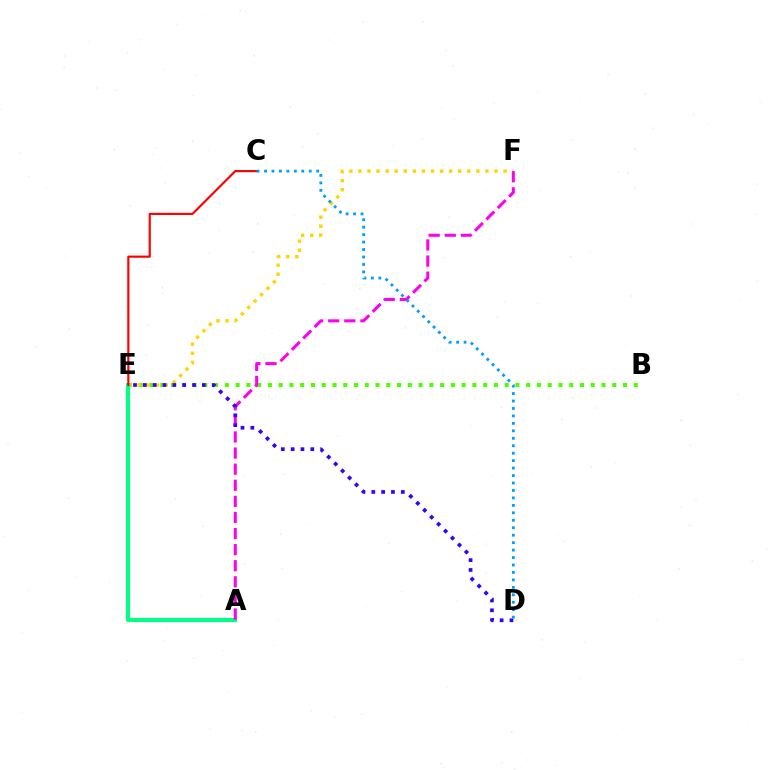{('B', 'E'): [{'color': '#4fff00', 'line_style': 'dotted', 'thickness': 2.92}], ('E', 'F'): [{'color': '#ffd500', 'line_style': 'dotted', 'thickness': 2.47}], ('A', 'E'): [{'color': '#00ff86', 'line_style': 'solid', 'thickness': 2.97}], ('A', 'F'): [{'color': '#ff00ed', 'line_style': 'dashed', 'thickness': 2.19}], ('D', 'E'): [{'color': '#3700ff', 'line_style': 'dotted', 'thickness': 2.67}], ('C', 'E'): [{'color': '#ff0000', 'line_style': 'solid', 'thickness': 1.56}], ('C', 'D'): [{'color': '#009eff', 'line_style': 'dotted', 'thickness': 2.03}]}